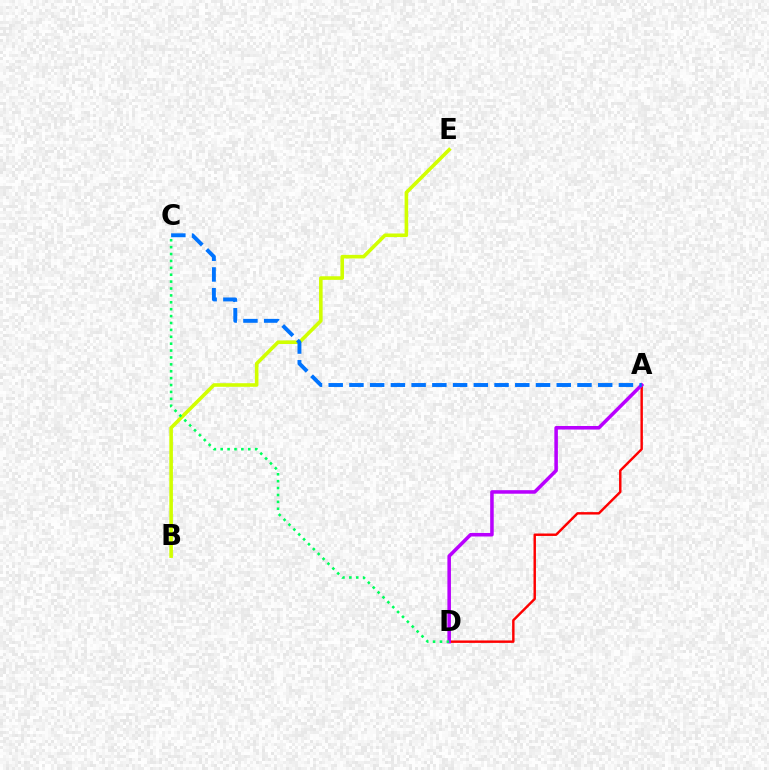{('A', 'D'): [{'color': '#ff0000', 'line_style': 'solid', 'thickness': 1.75}, {'color': '#b900ff', 'line_style': 'solid', 'thickness': 2.55}], ('B', 'E'): [{'color': '#d1ff00', 'line_style': 'solid', 'thickness': 2.58}], ('A', 'C'): [{'color': '#0074ff', 'line_style': 'dashed', 'thickness': 2.82}], ('C', 'D'): [{'color': '#00ff5c', 'line_style': 'dotted', 'thickness': 1.87}]}